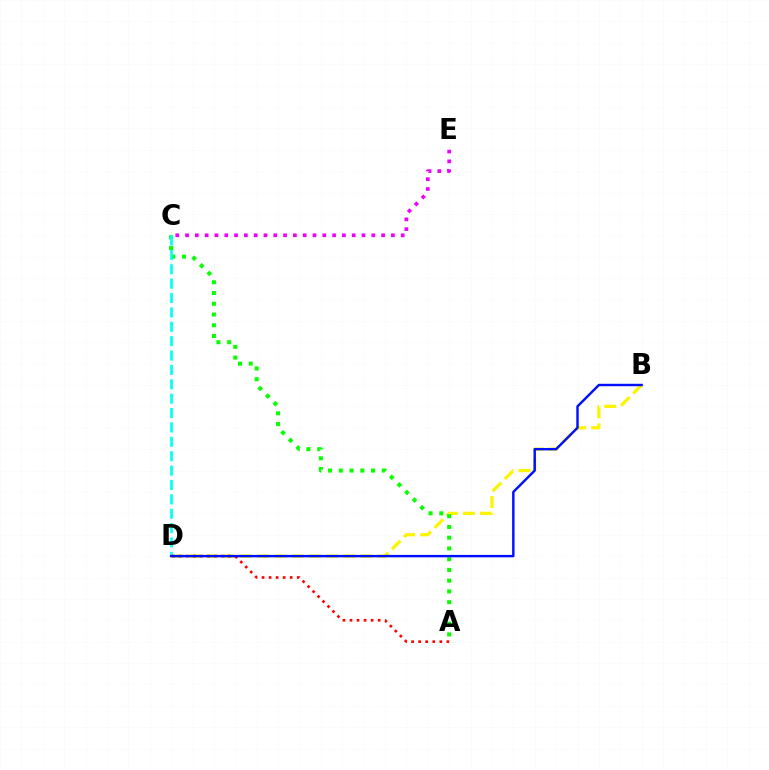{('B', 'D'): [{'color': '#fcf500', 'line_style': 'dashed', 'thickness': 2.33}, {'color': '#0010ff', 'line_style': 'solid', 'thickness': 1.75}], ('A', 'C'): [{'color': '#08ff00', 'line_style': 'dotted', 'thickness': 2.92}], ('C', 'D'): [{'color': '#00fff6', 'line_style': 'dashed', 'thickness': 1.95}], ('C', 'E'): [{'color': '#ee00ff', 'line_style': 'dotted', 'thickness': 2.66}], ('A', 'D'): [{'color': '#ff0000', 'line_style': 'dotted', 'thickness': 1.91}]}